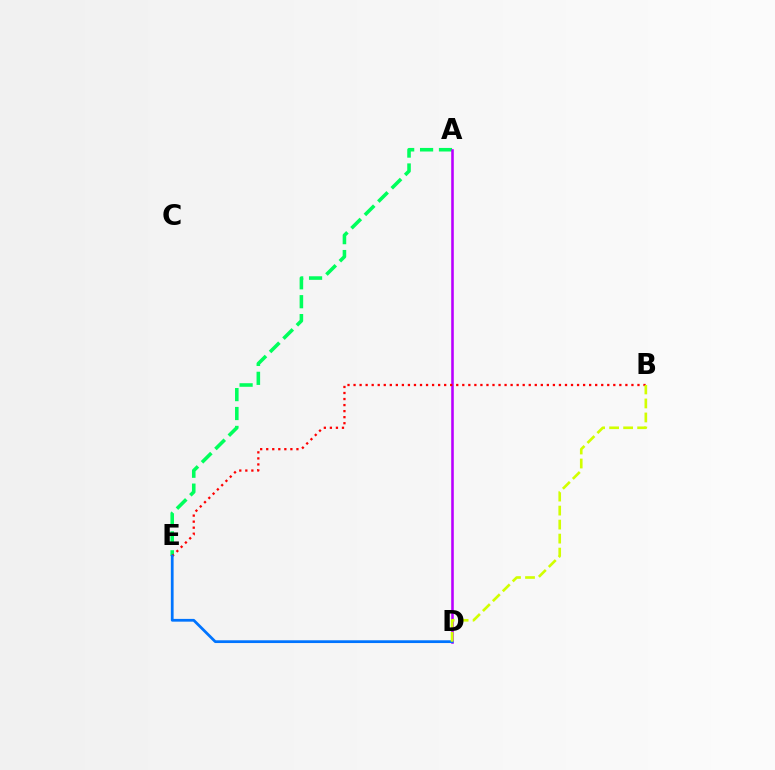{('A', 'E'): [{'color': '#00ff5c', 'line_style': 'dashed', 'thickness': 2.57}], ('A', 'D'): [{'color': '#b900ff', 'line_style': 'solid', 'thickness': 1.86}], ('B', 'E'): [{'color': '#ff0000', 'line_style': 'dotted', 'thickness': 1.64}], ('D', 'E'): [{'color': '#0074ff', 'line_style': 'solid', 'thickness': 1.99}], ('B', 'D'): [{'color': '#d1ff00', 'line_style': 'dashed', 'thickness': 1.9}]}